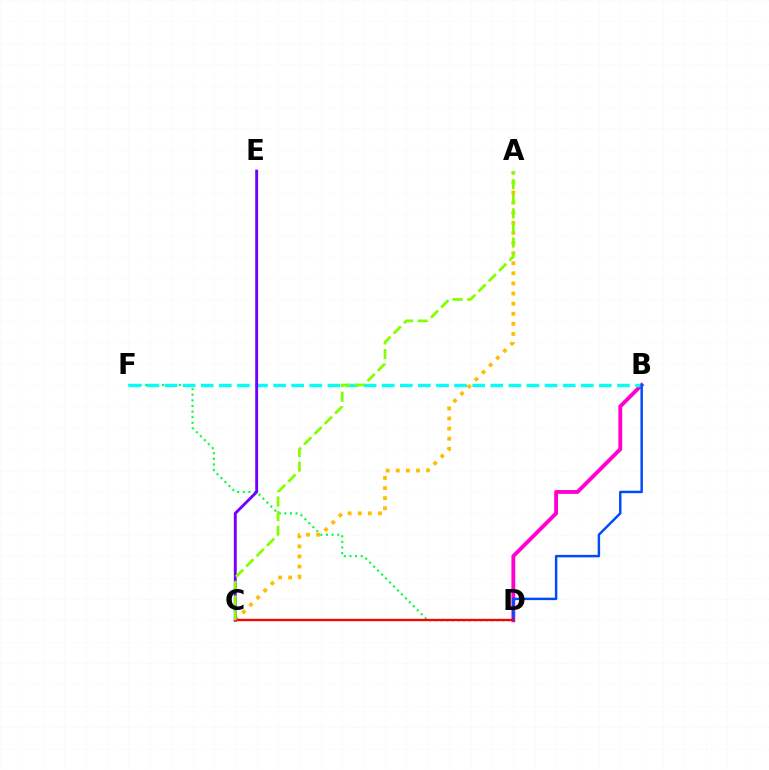{('B', 'D'): [{'color': '#ff00cf', 'line_style': 'solid', 'thickness': 2.77}, {'color': '#004bff', 'line_style': 'solid', 'thickness': 1.77}], ('D', 'F'): [{'color': '#00ff39', 'line_style': 'dotted', 'thickness': 1.52}], ('B', 'F'): [{'color': '#00fff6', 'line_style': 'dashed', 'thickness': 2.46}], ('A', 'C'): [{'color': '#ffbd00', 'line_style': 'dotted', 'thickness': 2.74}, {'color': '#84ff00', 'line_style': 'dashed', 'thickness': 1.98}], ('C', 'E'): [{'color': '#7200ff', 'line_style': 'solid', 'thickness': 2.08}], ('C', 'D'): [{'color': '#ff0000', 'line_style': 'solid', 'thickness': 1.66}]}